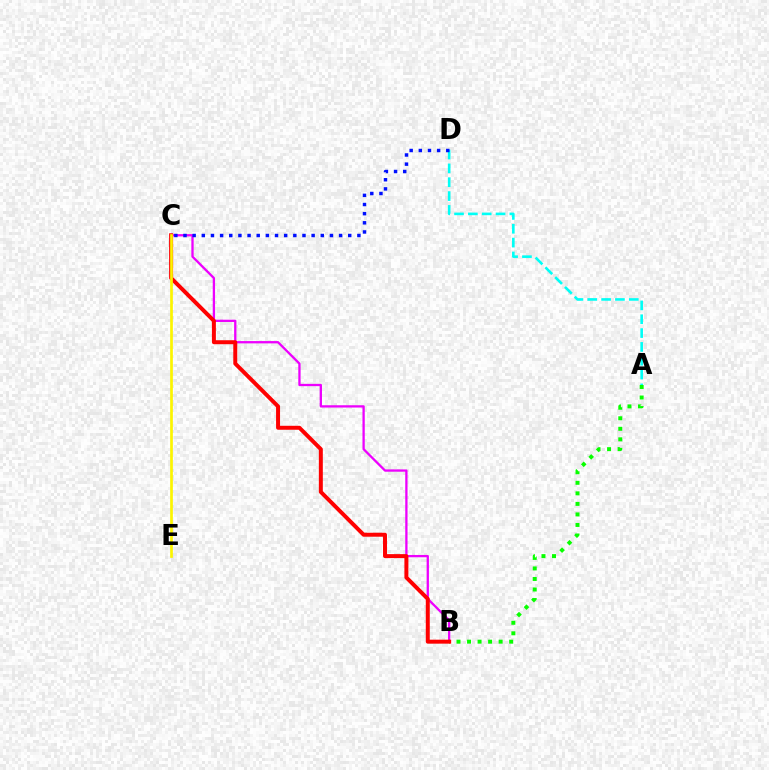{('B', 'C'): [{'color': '#ee00ff', 'line_style': 'solid', 'thickness': 1.65}, {'color': '#ff0000', 'line_style': 'solid', 'thickness': 2.86}], ('A', 'B'): [{'color': '#08ff00', 'line_style': 'dotted', 'thickness': 2.86}], ('A', 'D'): [{'color': '#00fff6', 'line_style': 'dashed', 'thickness': 1.88}], ('C', 'D'): [{'color': '#0010ff', 'line_style': 'dotted', 'thickness': 2.49}], ('C', 'E'): [{'color': '#fcf500', 'line_style': 'solid', 'thickness': 1.95}]}